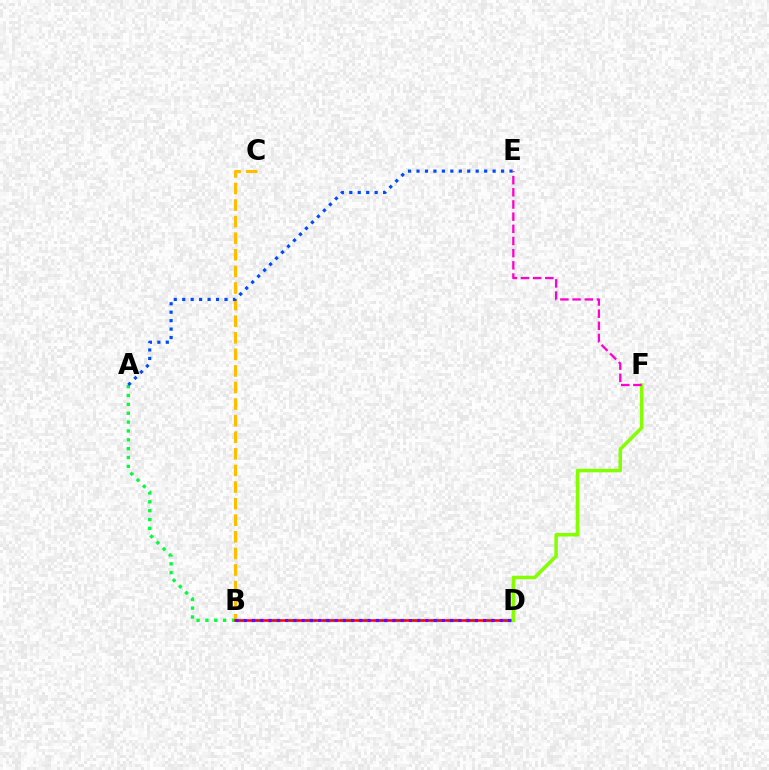{('B', 'D'): [{'color': '#00fff6', 'line_style': 'dashed', 'thickness': 2.43}, {'color': '#ff0000', 'line_style': 'solid', 'thickness': 1.83}, {'color': '#7200ff', 'line_style': 'dotted', 'thickness': 2.24}], ('B', 'C'): [{'color': '#ffbd00', 'line_style': 'dashed', 'thickness': 2.25}], ('A', 'B'): [{'color': '#00ff39', 'line_style': 'dotted', 'thickness': 2.41}], ('A', 'E'): [{'color': '#004bff', 'line_style': 'dotted', 'thickness': 2.3}], ('D', 'F'): [{'color': '#84ff00', 'line_style': 'solid', 'thickness': 2.54}], ('E', 'F'): [{'color': '#ff00cf', 'line_style': 'dashed', 'thickness': 1.65}]}